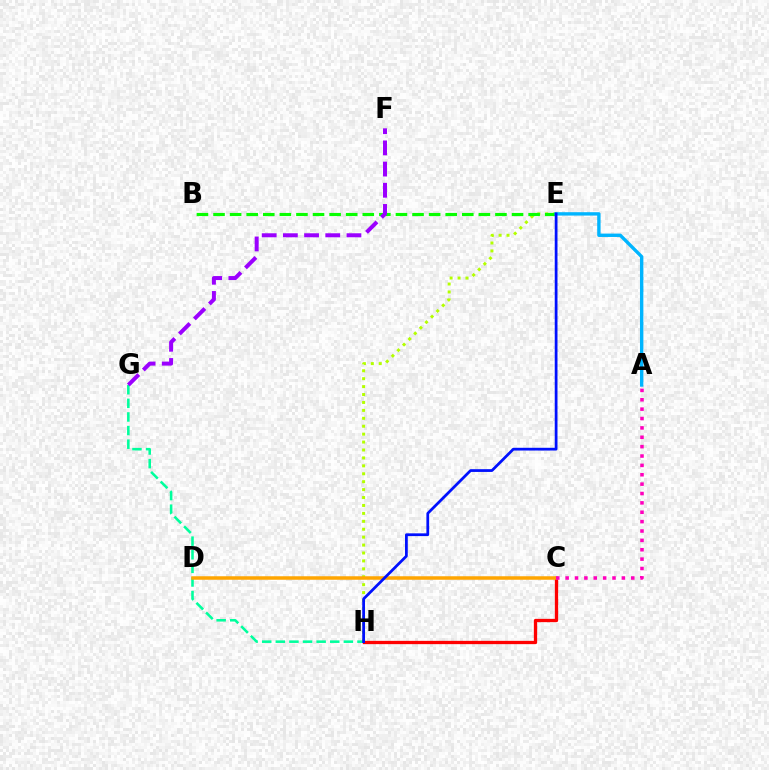{('E', 'H'): [{'color': '#b3ff00', 'line_style': 'dotted', 'thickness': 2.15}, {'color': '#0010ff', 'line_style': 'solid', 'thickness': 1.98}], ('G', 'H'): [{'color': '#00ff9d', 'line_style': 'dashed', 'thickness': 1.85}], ('B', 'E'): [{'color': '#08ff00', 'line_style': 'dashed', 'thickness': 2.25}], ('F', 'G'): [{'color': '#9b00ff', 'line_style': 'dashed', 'thickness': 2.88}], ('A', 'E'): [{'color': '#00b5ff', 'line_style': 'solid', 'thickness': 2.44}], ('C', 'H'): [{'color': '#ff0000', 'line_style': 'solid', 'thickness': 2.37}], ('C', 'D'): [{'color': '#ffa500', 'line_style': 'solid', 'thickness': 2.52}], ('A', 'C'): [{'color': '#ff00bd', 'line_style': 'dotted', 'thickness': 2.55}]}